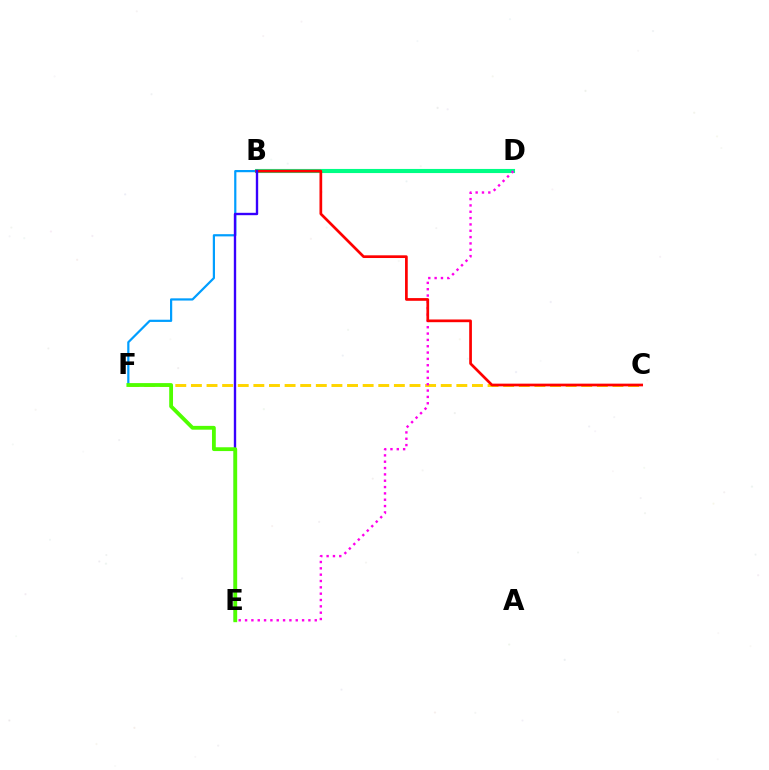{('B', 'D'): [{'color': '#00ff86', 'line_style': 'solid', 'thickness': 2.96}], ('C', 'F'): [{'color': '#ffd500', 'line_style': 'dashed', 'thickness': 2.12}], ('B', 'F'): [{'color': '#009eff', 'line_style': 'solid', 'thickness': 1.59}], ('D', 'E'): [{'color': '#ff00ed', 'line_style': 'dotted', 'thickness': 1.72}], ('B', 'C'): [{'color': '#ff0000', 'line_style': 'solid', 'thickness': 1.95}], ('B', 'E'): [{'color': '#3700ff', 'line_style': 'solid', 'thickness': 1.71}], ('E', 'F'): [{'color': '#4fff00', 'line_style': 'solid', 'thickness': 2.74}]}